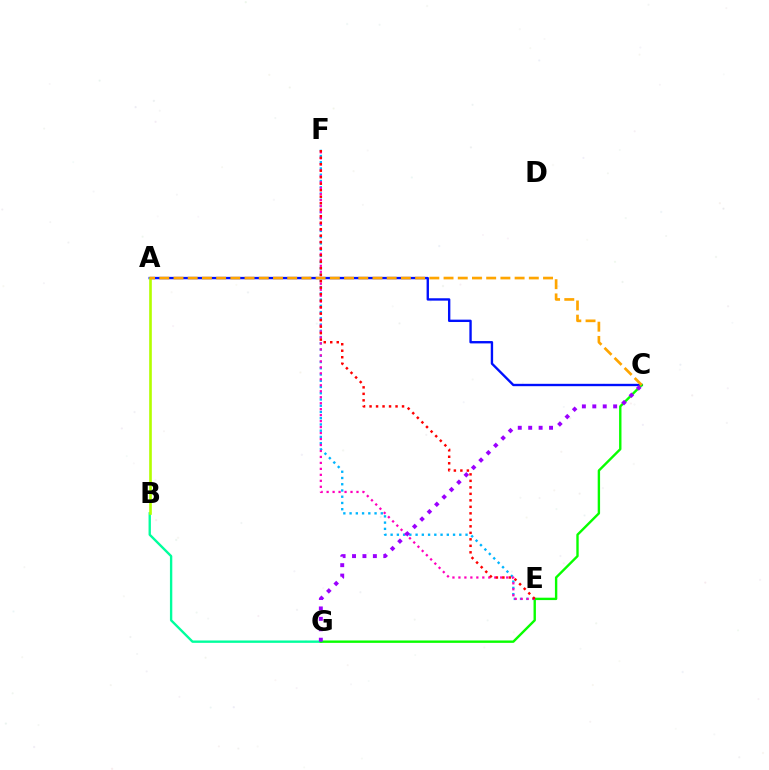{('B', 'G'): [{'color': '#00ff9d', 'line_style': 'solid', 'thickness': 1.7}], ('A', 'C'): [{'color': '#0010ff', 'line_style': 'solid', 'thickness': 1.7}, {'color': '#ffa500', 'line_style': 'dashed', 'thickness': 1.93}], ('C', 'G'): [{'color': '#08ff00', 'line_style': 'solid', 'thickness': 1.72}, {'color': '#9b00ff', 'line_style': 'dotted', 'thickness': 2.83}], ('E', 'F'): [{'color': '#00b5ff', 'line_style': 'dotted', 'thickness': 1.7}, {'color': '#ff00bd', 'line_style': 'dotted', 'thickness': 1.62}, {'color': '#ff0000', 'line_style': 'dotted', 'thickness': 1.77}], ('A', 'B'): [{'color': '#b3ff00', 'line_style': 'solid', 'thickness': 1.9}]}